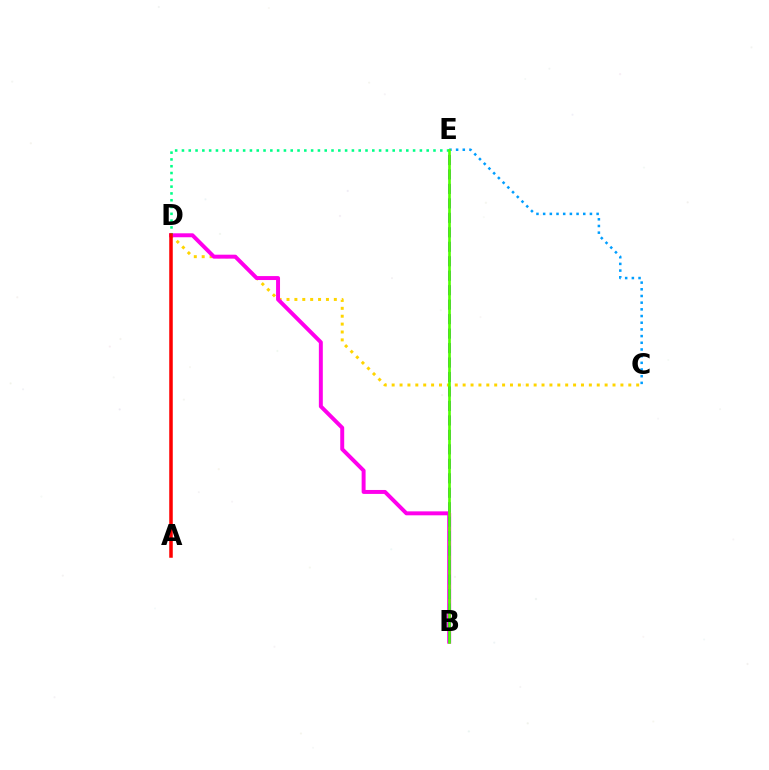{('C', 'D'): [{'color': '#ffd500', 'line_style': 'dotted', 'thickness': 2.14}], ('B', 'D'): [{'color': '#ff00ed', 'line_style': 'solid', 'thickness': 2.84}], ('C', 'E'): [{'color': '#009eff', 'line_style': 'dotted', 'thickness': 1.82}], ('D', 'E'): [{'color': '#00ff86', 'line_style': 'dotted', 'thickness': 1.85}], ('B', 'E'): [{'color': '#3700ff', 'line_style': 'dashed', 'thickness': 1.97}, {'color': '#4fff00', 'line_style': 'solid', 'thickness': 1.91}], ('A', 'D'): [{'color': '#ff0000', 'line_style': 'solid', 'thickness': 2.53}]}